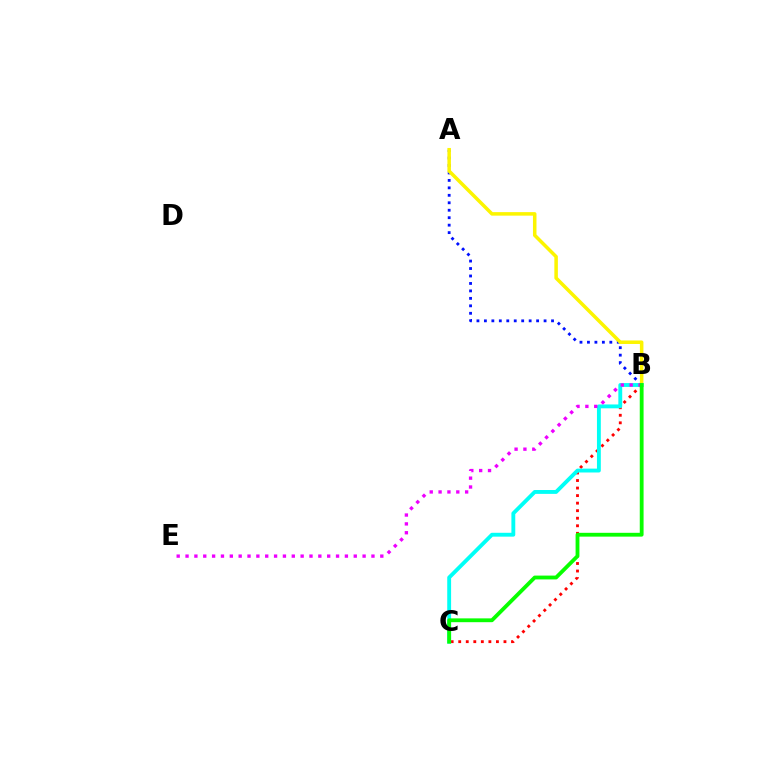{('A', 'B'): [{'color': '#0010ff', 'line_style': 'dotted', 'thickness': 2.03}, {'color': '#fcf500', 'line_style': 'solid', 'thickness': 2.53}], ('B', 'C'): [{'color': '#ff0000', 'line_style': 'dotted', 'thickness': 2.05}, {'color': '#00fff6', 'line_style': 'solid', 'thickness': 2.78}, {'color': '#08ff00', 'line_style': 'solid', 'thickness': 2.75}], ('B', 'E'): [{'color': '#ee00ff', 'line_style': 'dotted', 'thickness': 2.41}]}